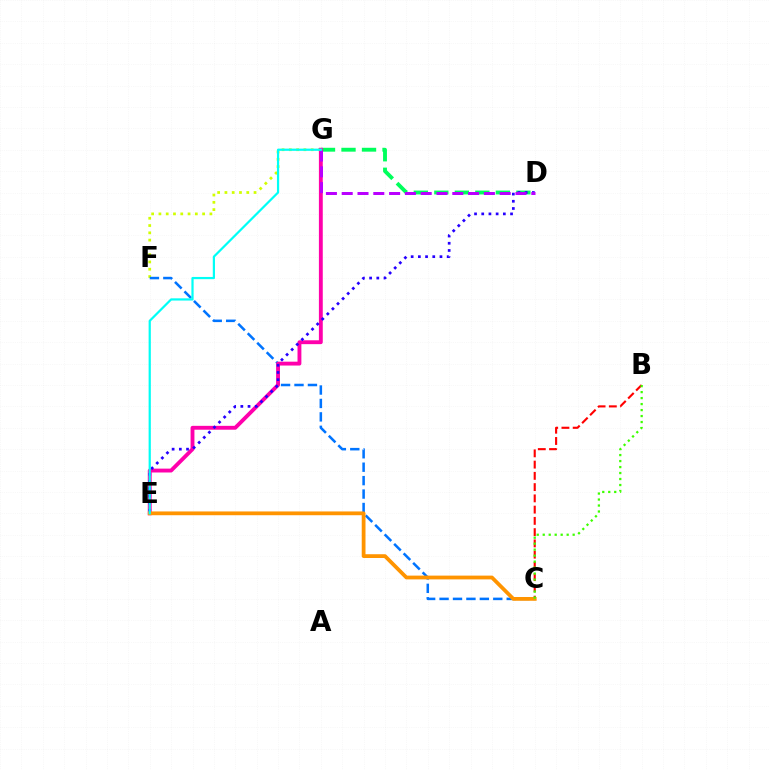{('D', 'G'): [{'color': '#00ff5c', 'line_style': 'dashed', 'thickness': 2.79}, {'color': '#b900ff', 'line_style': 'dashed', 'thickness': 2.15}], ('F', 'G'): [{'color': '#d1ff00', 'line_style': 'dotted', 'thickness': 1.98}], ('C', 'F'): [{'color': '#0074ff', 'line_style': 'dashed', 'thickness': 1.82}], ('E', 'G'): [{'color': '#ff00ac', 'line_style': 'solid', 'thickness': 2.78}, {'color': '#00fff6', 'line_style': 'solid', 'thickness': 1.6}], ('D', 'E'): [{'color': '#2500ff', 'line_style': 'dotted', 'thickness': 1.96}], ('B', 'C'): [{'color': '#ff0000', 'line_style': 'dashed', 'thickness': 1.53}, {'color': '#3dff00', 'line_style': 'dotted', 'thickness': 1.63}], ('C', 'E'): [{'color': '#ff9400', 'line_style': 'solid', 'thickness': 2.72}]}